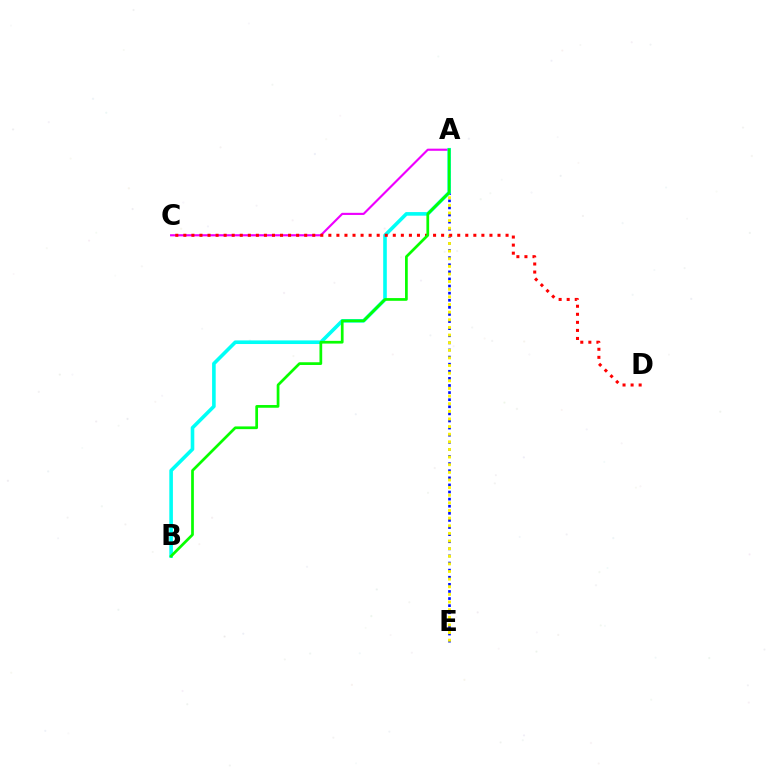{('A', 'E'): [{'color': '#0010ff', 'line_style': 'dotted', 'thickness': 1.93}, {'color': '#fcf500', 'line_style': 'dotted', 'thickness': 2.07}], ('A', 'C'): [{'color': '#ee00ff', 'line_style': 'solid', 'thickness': 1.54}], ('A', 'B'): [{'color': '#00fff6', 'line_style': 'solid', 'thickness': 2.6}, {'color': '#08ff00', 'line_style': 'solid', 'thickness': 1.96}], ('C', 'D'): [{'color': '#ff0000', 'line_style': 'dotted', 'thickness': 2.19}]}